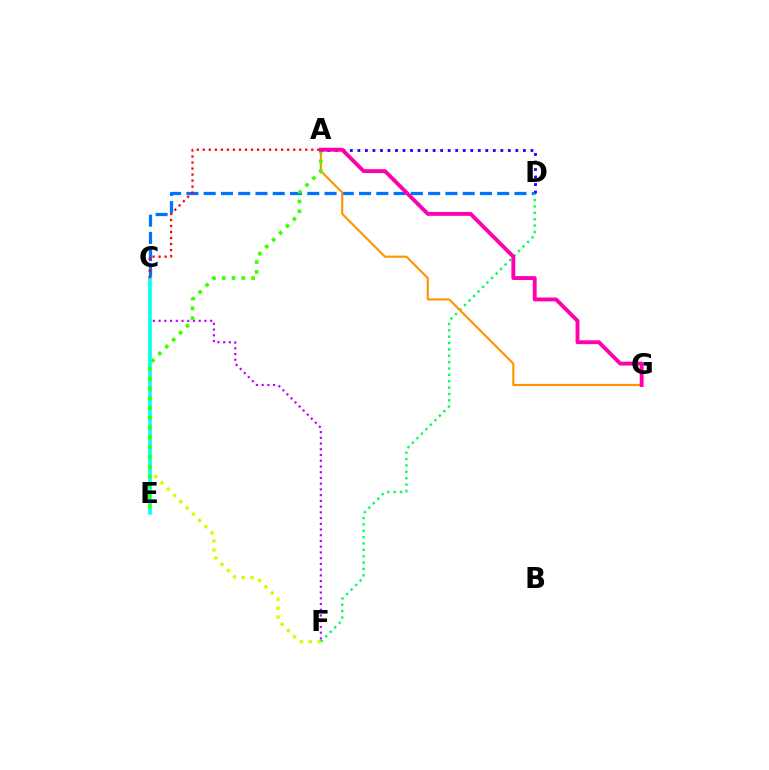{('C', 'F'): [{'color': '#d1ff00', 'line_style': 'dotted', 'thickness': 2.41}, {'color': '#b900ff', 'line_style': 'dotted', 'thickness': 1.56}], ('C', 'D'): [{'color': '#0074ff', 'line_style': 'dashed', 'thickness': 2.35}], ('D', 'F'): [{'color': '#00ff5c', 'line_style': 'dotted', 'thickness': 1.73}], ('C', 'E'): [{'color': '#00fff6', 'line_style': 'solid', 'thickness': 2.58}], ('A', 'G'): [{'color': '#ff9400', 'line_style': 'solid', 'thickness': 1.53}, {'color': '#ff00ac', 'line_style': 'solid', 'thickness': 2.79}], ('A', 'C'): [{'color': '#ff0000', 'line_style': 'dotted', 'thickness': 1.64}], ('A', 'E'): [{'color': '#3dff00', 'line_style': 'dotted', 'thickness': 2.66}], ('A', 'D'): [{'color': '#2500ff', 'line_style': 'dotted', 'thickness': 2.04}]}